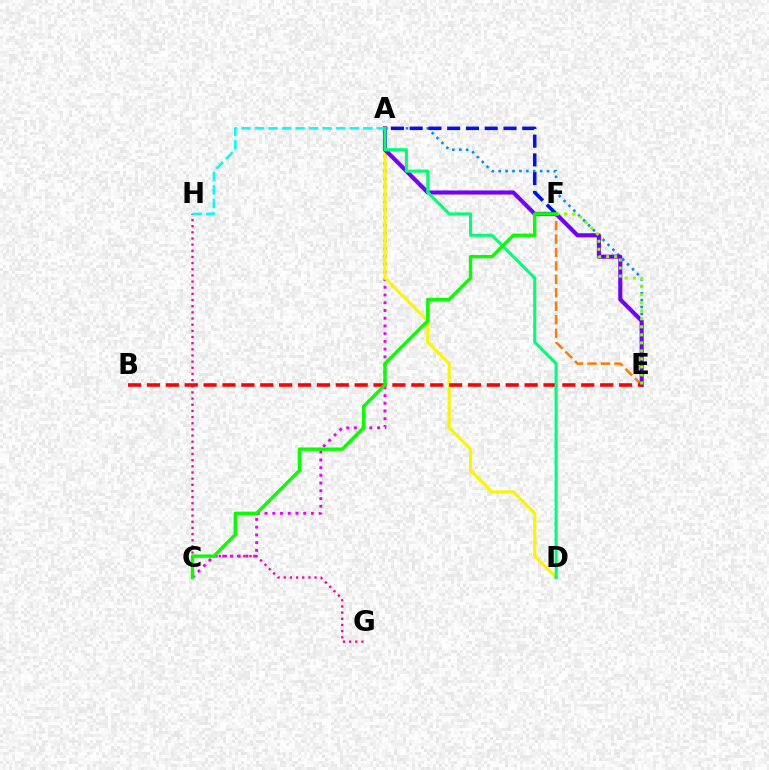{('G', 'H'): [{'color': '#ff0094', 'line_style': 'dotted', 'thickness': 1.67}], ('A', 'E'): [{'color': '#008cff', 'line_style': 'dotted', 'thickness': 1.88}, {'color': '#7200ff', 'line_style': 'solid', 'thickness': 2.95}], ('A', 'C'): [{'color': '#ee00ff', 'line_style': 'dotted', 'thickness': 2.1}], ('E', 'F'): [{'color': '#ff7c00', 'line_style': 'dashed', 'thickness': 1.83}, {'color': '#84ff00', 'line_style': 'dotted', 'thickness': 2.18}], ('A', 'D'): [{'color': '#fcf500', 'line_style': 'solid', 'thickness': 2.29}, {'color': '#00ff74', 'line_style': 'solid', 'thickness': 2.22}], ('A', 'F'): [{'color': '#0010ff', 'line_style': 'dashed', 'thickness': 2.55}], ('B', 'E'): [{'color': '#ff0000', 'line_style': 'dashed', 'thickness': 2.57}], ('A', 'H'): [{'color': '#00fff6', 'line_style': 'dashed', 'thickness': 1.84}], ('C', 'F'): [{'color': '#08ff00', 'line_style': 'solid', 'thickness': 2.43}]}